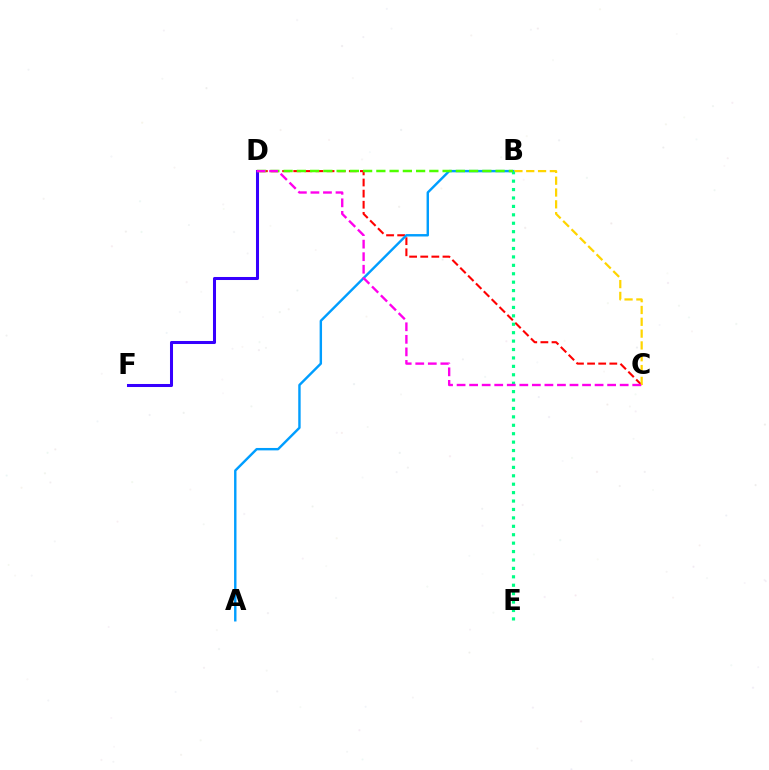{('C', 'D'): [{'color': '#ff0000', 'line_style': 'dashed', 'thickness': 1.51}, {'color': '#ff00ed', 'line_style': 'dashed', 'thickness': 1.7}], ('A', 'B'): [{'color': '#009eff', 'line_style': 'solid', 'thickness': 1.74}], ('D', 'F'): [{'color': '#3700ff', 'line_style': 'solid', 'thickness': 2.19}], ('B', 'C'): [{'color': '#ffd500', 'line_style': 'dashed', 'thickness': 1.61}], ('B', 'E'): [{'color': '#00ff86', 'line_style': 'dotted', 'thickness': 2.29}], ('B', 'D'): [{'color': '#4fff00', 'line_style': 'dashed', 'thickness': 1.8}]}